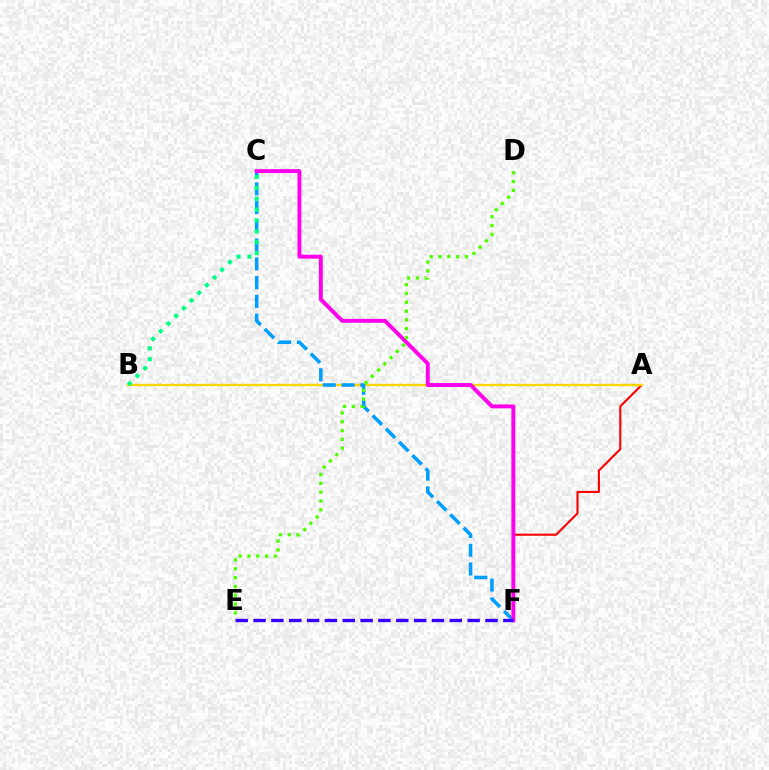{('A', 'F'): [{'color': '#ff0000', 'line_style': 'solid', 'thickness': 1.51}], ('A', 'B'): [{'color': '#ffd500', 'line_style': 'solid', 'thickness': 1.69}], ('C', 'F'): [{'color': '#009eff', 'line_style': 'dashed', 'thickness': 2.55}, {'color': '#ff00ed', 'line_style': 'solid', 'thickness': 2.82}], ('E', 'F'): [{'color': '#3700ff', 'line_style': 'dashed', 'thickness': 2.42}], ('D', 'E'): [{'color': '#4fff00', 'line_style': 'dotted', 'thickness': 2.39}], ('B', 'C'): [{'color': '#00ff86', 'line_style': 'dotted', 'thickness': 2.95}]}